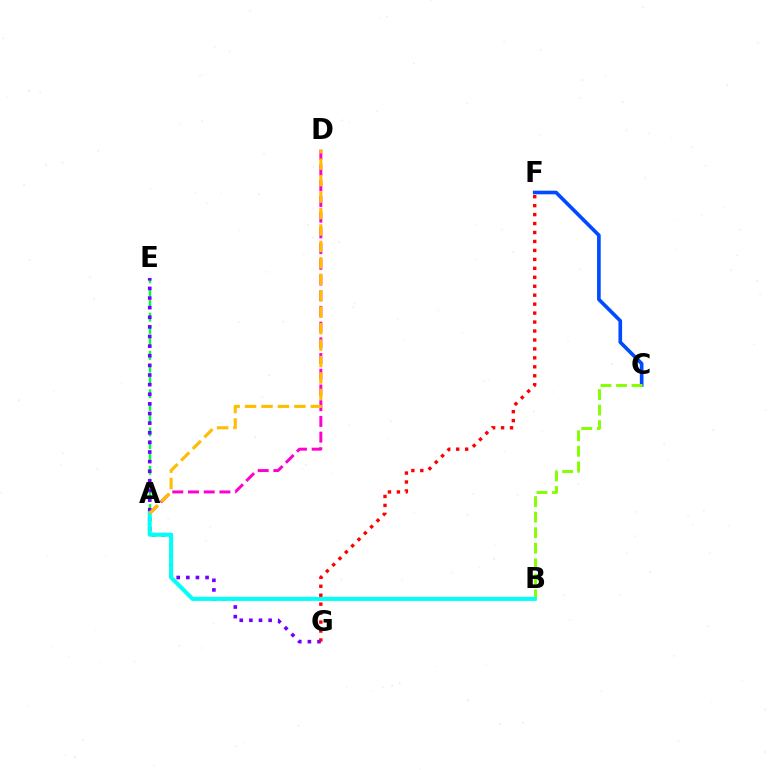{('A', 'D'): [{'color': '#ff00cf', 'line_style': 'dashed', 'thickness': 2.13}, {'color': '#ffbd00', 'line_style': 'dashed', 'thickness': 2.23}], ('A', 'E'): [{'color': '#00ff39', 'line_style': 'dashed', 'thickness': 1.73}], ('E', 'G'): [{'color': '#7200ff', 'line_style': 'dotted', 'thickness': 2.61}], ('C', 'F'): [{'color': '#004bff', 'line_style': 'solid', 'thickness': 2.62}], ('B', 'C'): [{'color': '#84ff00', 'line_style': 'dashed', 'thickness': 2.11}], ('A', 'B'): [{'color': '#00fff6', 'line_style': 'solid', 'thickness': 2.9}], ('F', 'G'): [{'color': '#ff0000', 'line_style': 'dotted', 'thickness': 2.43}]}